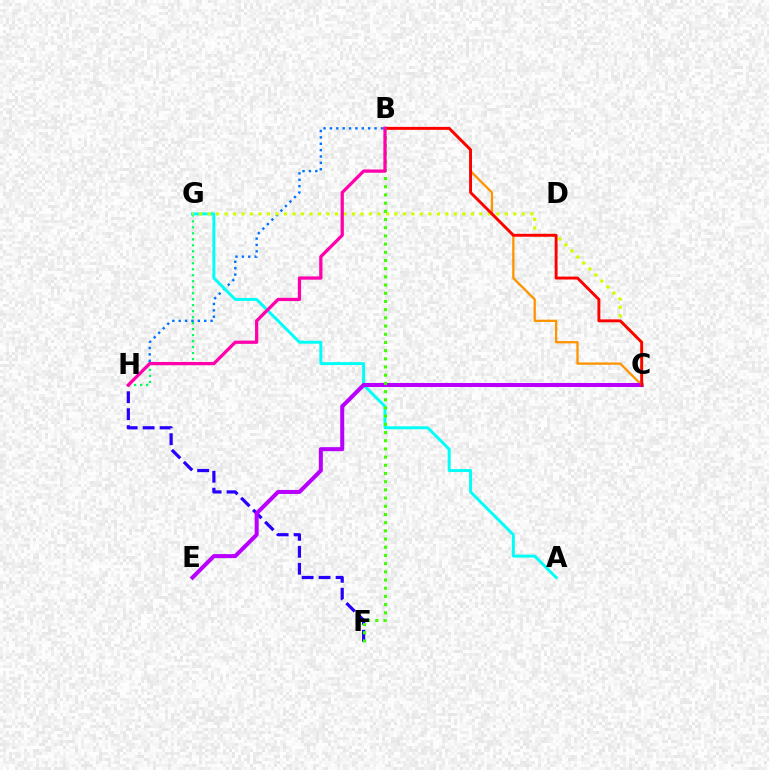{('G', 'H'): [{'color': '#00ff5c', 'line_style': 'dotted', 'thickness': 1.63}], ('B', 'H'): [{'color': '#0074ff', 'line_style': 'dotted', 'thickness': 1.73}, {'color': '#ff00ac', 'line_style': 'solid', 'thickness': 2.35}], ('A', 'G'): [{'color': '#00fff6', 'line_style': 'solid', 'thickness': 2.13}], ('F', 'H'): [{'color': '#2500ff', 'line_style': 'dashed', 'thickness': 2.3}], ('B', 'C'): [{'color': '#ff9400', 'line_style': 'solid', 'thickness': 1.65}, {'color': '#ff0000', 'line_style': 'solid', 'thickness': 2.09}], ('C', 'E'): [{'color': '#b900ff', 'line_style': 'solid', 'thickness': 2.9}], ('C', 'G'): [{'color': '#d1ff00', 'line_style': 'dotted', 'thickness': 2.31}], ('B', 'F'): [{'color': '#3dff00', 'line_style': 'dotted', 'thickness': 2.23}]}